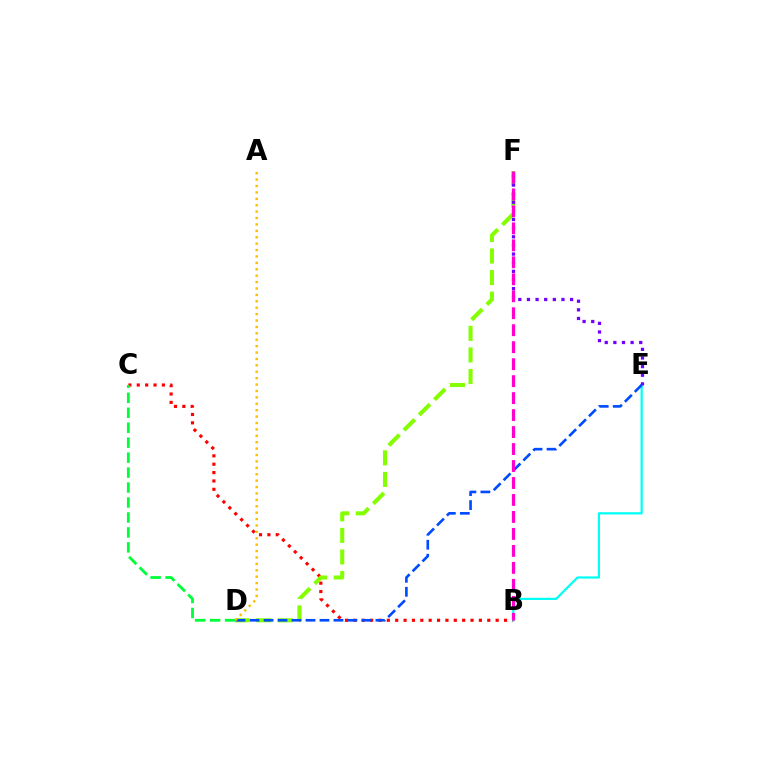{('B', 'C'): [{'color': '#ff0000', 'line_style': 'dotted', 'thickness': 2.27}], ('D', 'F'): [{'color': '#84ff00', 'line_style': 'dashed', 'thickness': 2.93}], ('B', 'E'): [{'color': '#00fff6', 'line_style': 'solid', 'thickness': 1.61}], ('C', 'D'): [{'color': '#00ff39', 'line_style': 'dashed', 'thickness': 2.03}], ('D', 'E'): [{'color': '#004bff', 'line_style': 'dashed', 'thickness': 1.9}], ('A', 'D'): [{'color': '#ffbd00', 'line_style': 'dotted', 'thickness': 1.74}], ('E', 'F'): [{'color': '#7200ff', 'line_style': 'dotted', 'thickness': 2.34}], ('B', 'F'): [{'color': '#ff00cf', 'line_style': 'dashed', 'thickness': 2.31}]}